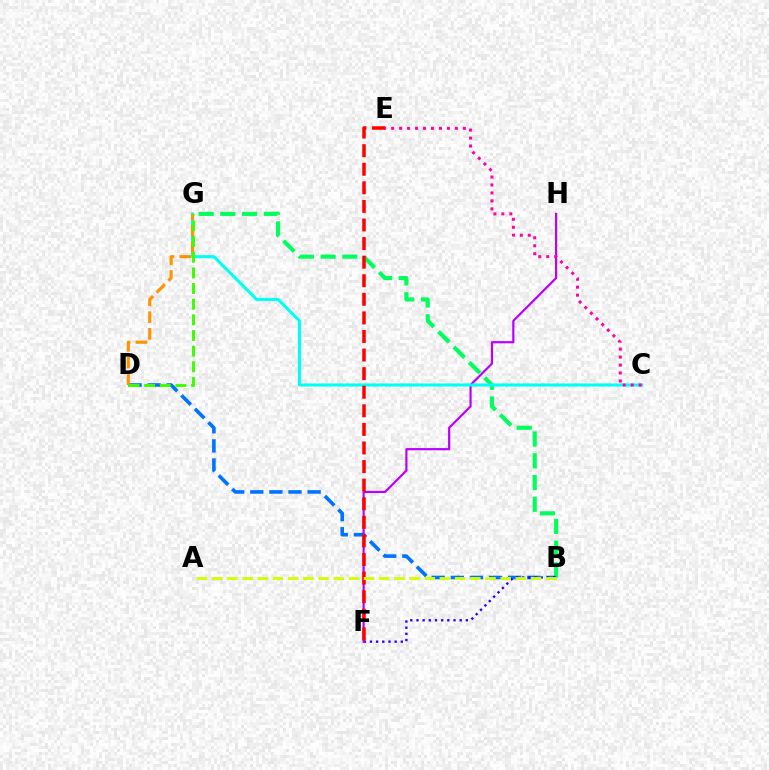{('B', 'G'): [{'color': '#00ff5c', 'line_style': 'dashed', 'thickness': 2.96}], ('B', 'D'): [{'color': '#0074ff', 'line_style': 'dashed', 'thickness': 2.6}], ('B', 'F'): [{'color': '#2500ff', 'line_style': 'dotted', 'thickness': 1.68}], ('F', 'H'): [{'color': '#b900ff', 'line_style': 'solid', 'thickness': 1.57}], ('C', 'G'): [{'color': '#00fff6', 'line_style': 'solid', 'thickness': 2.19}], ('D', 'G'): [{'color': '#ff9400', 'line_style': 'dashed', 'thickness': 2.27}, {'color': '#3dff00', 'line_style': 'dashed', 'thickness': 2.13}], ('C', 'E'): [{'color': '#ff00ac', 'line_style': 'dotted', 'thickness': 2.16}], ('E', 'F'): [{'color': '#ff0000', 'line_style': 'dashed', 'thickness': 2.52}], ('A', 'B'): [{'color': '#d1ff00', 'line_style': 'dashed', 'thickness': 2.06}]}